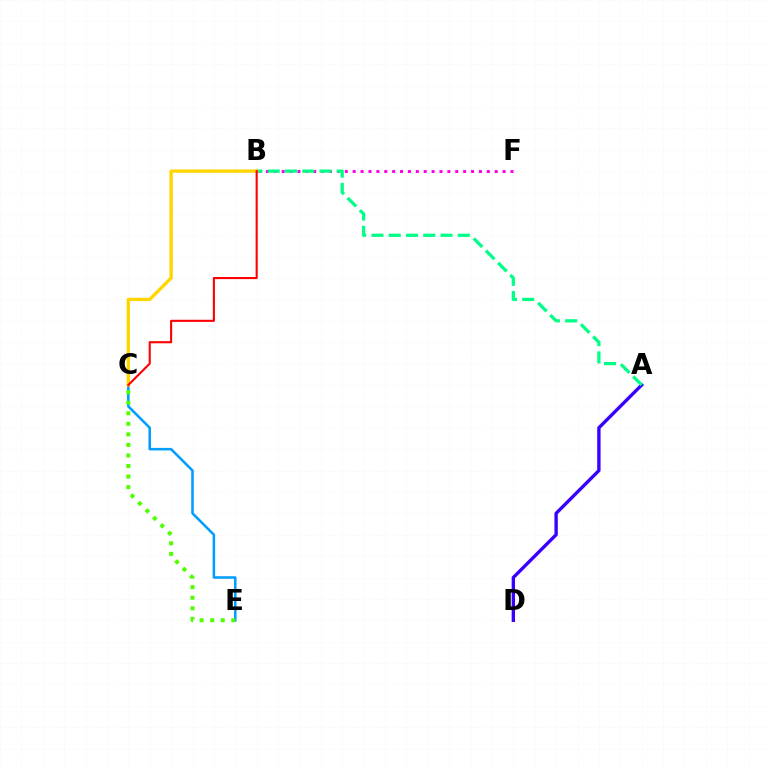{('B', 'F'): [{'color': '#ff00ed', 'line_style': 'dotted', 'thickness': 2.14}], ('A', 'D'): [{'color': '#3700ff', 'line_style': 'solid', 'thickness': 2.41}], ('A', 'B'): [{'color': '#00ff86', 'line_style': 'dashed', 'thickness': 2.35}], ('C', 'E'): [{'color': '#009eff', 'line_style': 'solid', 'thickness': 1.84}, {'color': '#4fff00', 'line_style': 'dotted', 'thickness': 2.87}], ('B', 'C'): [{'color': '#ffd500', 'line_style': 'solid', 'thickness': 2.4}, {'color': '#ff0000', 'line_style': 'solid', 'thickness': 1.52}]}